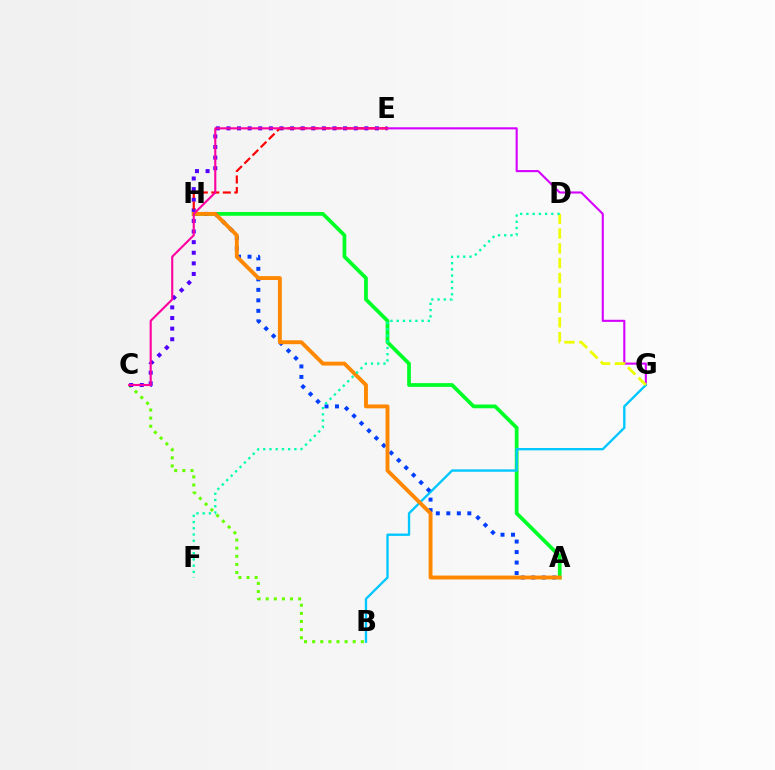{('B', 'C'): [{'color': '#66ff00', 'line_style': 'dotted', 'thickness': 2.2}], ('E', 'G'): [{'color': '#d600ff', 'line_style': 'solid', 'thickness': 1.51}], ('A', 'H'): [{'color': '#00ff27', 'line_style': 'solid', 'thickness': 2.7}, {'color': '#003fff', 'line_style': 'dotted', 'thickness': 2.85}, {'color': '#ff8800', 'line_style': 'solid', 'thickness': 2.8}], ('C', 'E'): [{'color': '#4f00ff', 'line_style': 'dotted', 'thickness': 2.88}, {'color': '#ff00a0', 'line_style': 'solid', 'thickness': 1.52}], ('E', 'H'): [{'color': '#ff0000', 'line_style': 'dashed', 'thickness': 1.56}], ('B', 'G'): [{'color': '#00c7ff', 'line_style': 'solid', 'thickness': 1.69}], ('D', 'G'): [{'color': '#eeff00', 'line_style': 'dashed', 'thickness': 2.01}], ('D', 'F'): [{'color': '#00ffaf', 'line_style': 'dotted', 'thickness': 1.69}]}